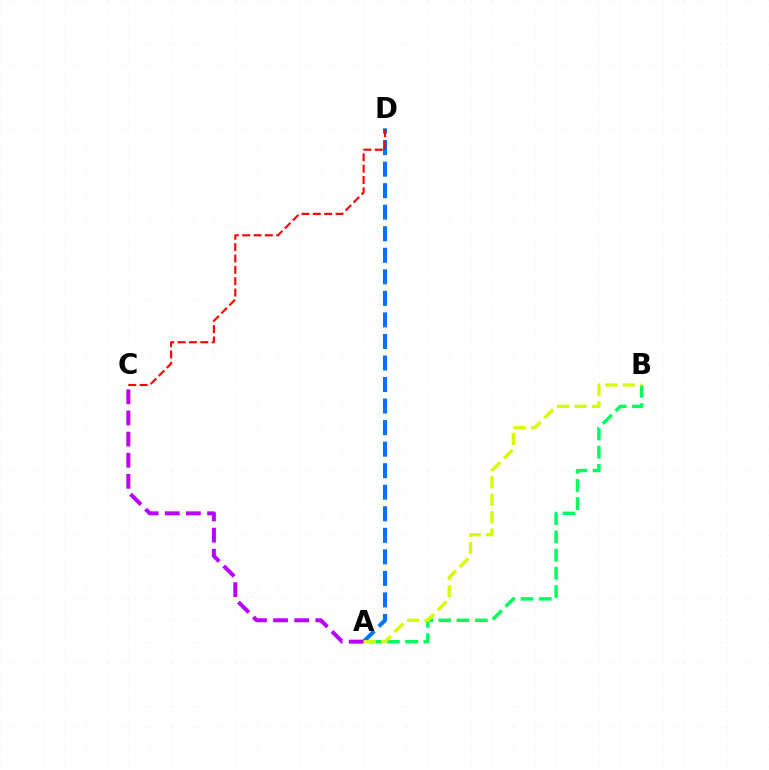{('A', 'D'): [{'color': '#0074ff', 'line_style': 'dashed', 'thickness': 2.93}], ('A', 'B'): [{'color': '#00ff5c', 'line_style': 'dashed', 'thickness': 2.47}, {'color': '#d1ff00', 'line_style': 'dashed', 'thickness': 2.37}], ('A', 'C'): [{'color': '#b900ff', 'line_style': 'dashed', 'thickness': 2.87}], ('C', 'D'): [{'color': '#ff0000', 'line_style': 'dashed', 'thickness': 1.54}]}